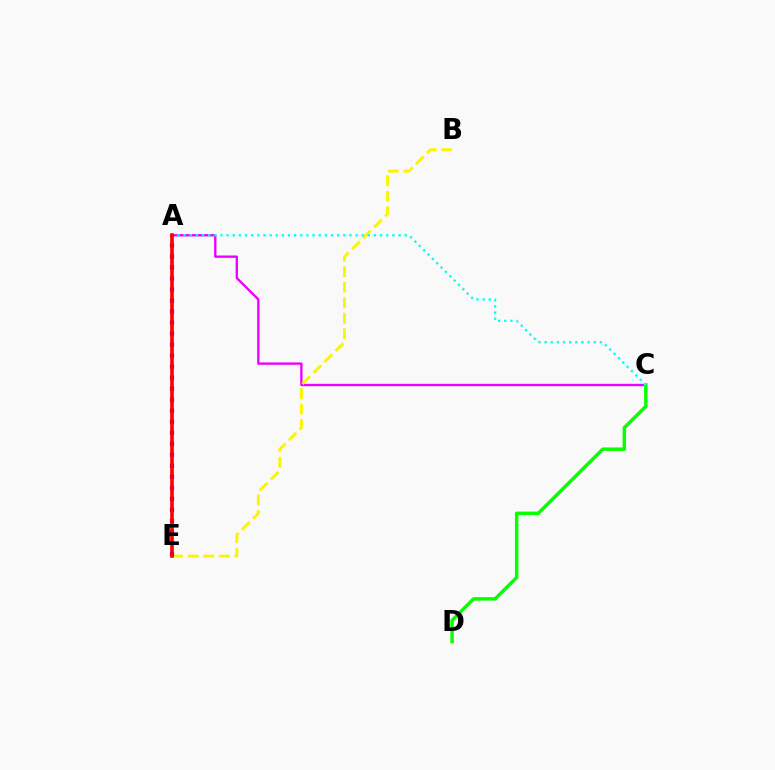{('A', 'C'): [{'color': '#ee00ff', 'line_style': 'solid', 'thickness': 1.7}, {'color': '#00fff6', 'line_style': 'dotted', 'thickness': 1.67}], ('B', 'E'): [{'color': '#fcf500', 'line_style': 'dashed', 'thickness': 2.11}], ('C', 'D'): [{'color': '#08ff00', 'line_style': 'solid', 'thickness': 2.49}], ('A', 'E'): [{'color': '#0010ff', 'line_style': 'dotted', 'thickness': 2.99}, {'color': '#ff0000', 'line_style': 'solid', 'thickness': 2.61}]}